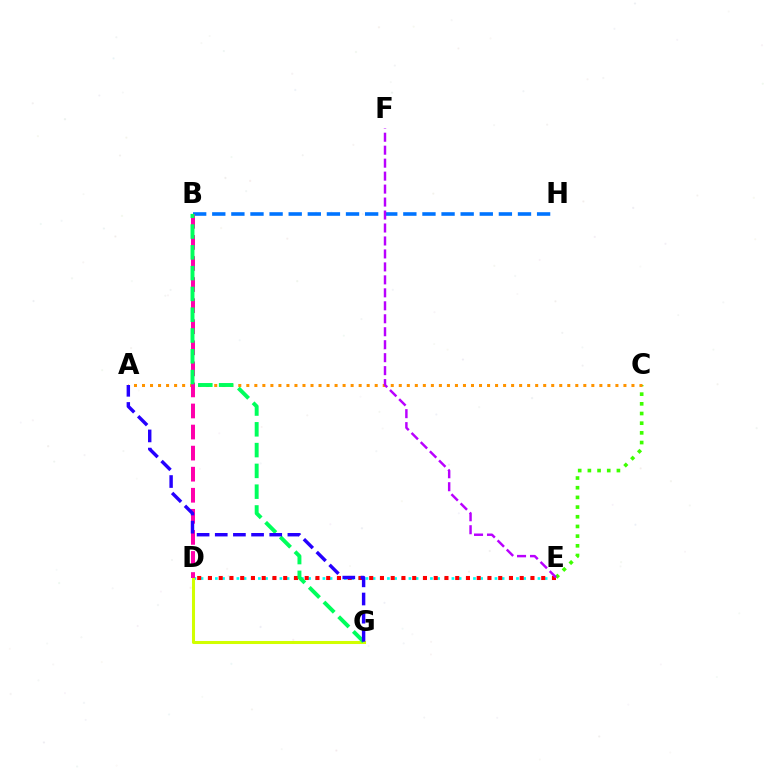{('D', 'E'): [{'color': '#00fff6', 'line_style': 'dotted', 'thickness': 1.95}, {'color': '#ff0000', 'line_style': 'dotted', 'thickness': 2.92}], ('C', 'E'): [{'color': '#3dff00', 'line_style': 'dotted', 'thickness': 2.63}], ('B', 'H'): [{'color': '#0074ff', 'line_style': 'dashed', 'thickness': 2.6}], ('D', 'G'): [{'color': '#d1ff00', 'line_style': 'solid', 'thickness': 2.19}], ('A', 'C'): [{'color': '#ff9400', 'line_style': 'dotted', 'thickness': 2.18}], ('B', 'D'): [{'color': '#ff00ac', 'line_style': 'dashed', 'thickness': 2.86}], ('B', 'G'): [{'color': '#00ff5c', 'line_style': 'dashed', 'thickness': 2.82}], ('E', 'F'): [{'color': '#b900ff', 'line_style': 'dashed', 'thickness': 1.76}], ('A', 'G'): [{'color': '#2500ff', 'line_style': 'dashed', 'thickness': 2.47}]}